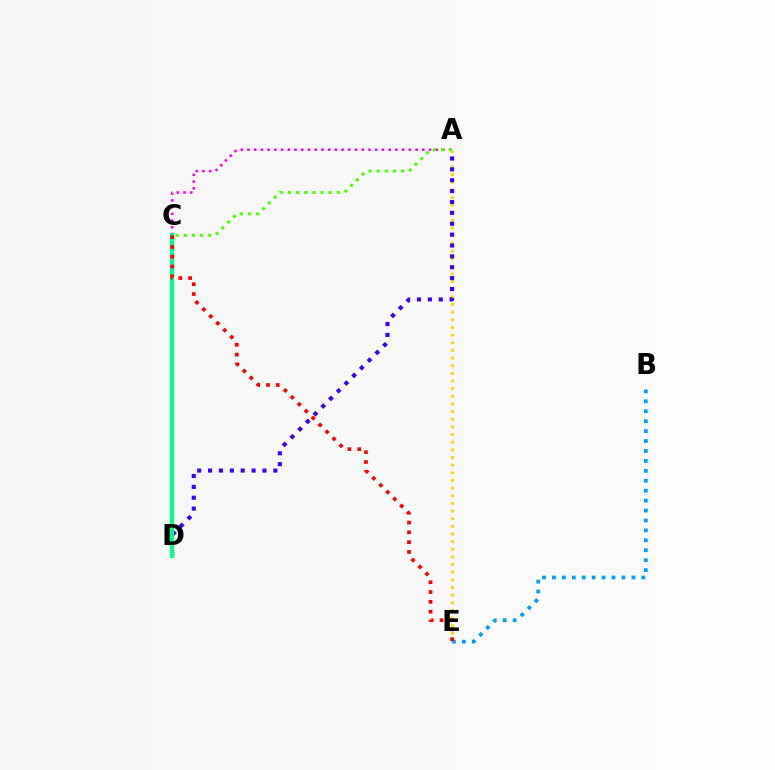{('A', 'C'): [{'color': '#ff00ed', 'line_style': 'dotted', 'thickness': 1.83}, {'color': '#4fff00', 'line_style': 'dotted', 'thickness': 2.21}], ('A', 'E'): [{'color': '#ffd500', 'line_style': 'dotted', 'thickness': 2.08}], ('B', 'E'): [{'color': '#009eff', 'line_style': 'dotted', 'thickness': 2.7}], ('A', 'D'): [{'color': '#3700ff', 'line_style': 'dotted', 'thickness': 2.96}], ('C', 'D'): [{'color': '#00ff86', 'line_style': 'solid', 'thickness': 2.98}], ('C', 'E'): [{'color': '#ff0000', 'line_style': 'dotted', 'thickness': 2.66}]}